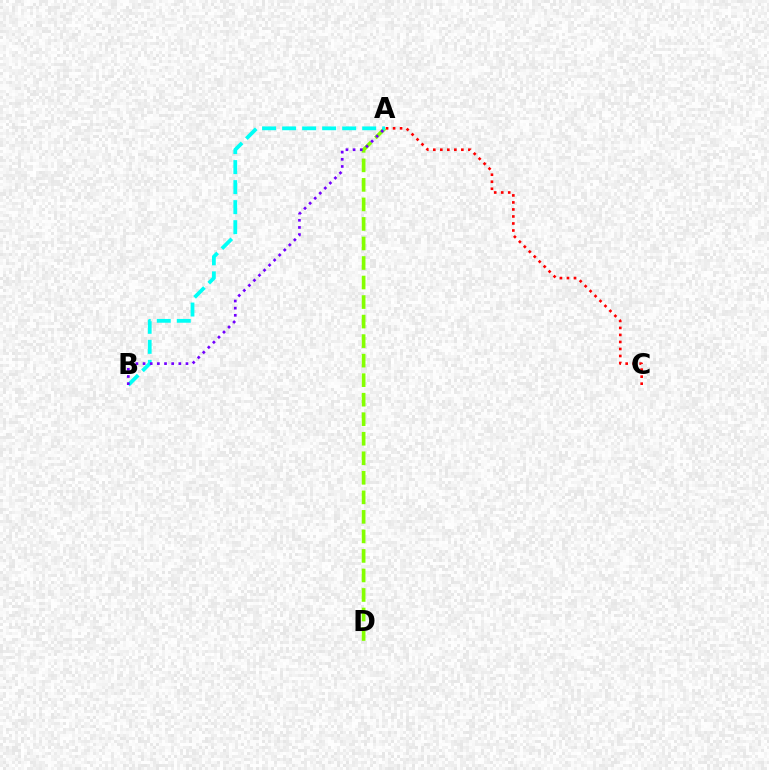{('A', 'C'): [{'color': '#ff0000', 'line_style': 'dotted', 'thickness': 1.91}], ('A', 'D'): [{'color': '#84ff00', 'line_style': 'dashed', 'thickness': 2.65}], ('A', 'B'): [{'color': '#00fff6', 'line_style': 'dashed', 'thickness': 2.72}, {'color': '#7200ff', 'line_style': 'dotted', 'thickness': 1.94}]}